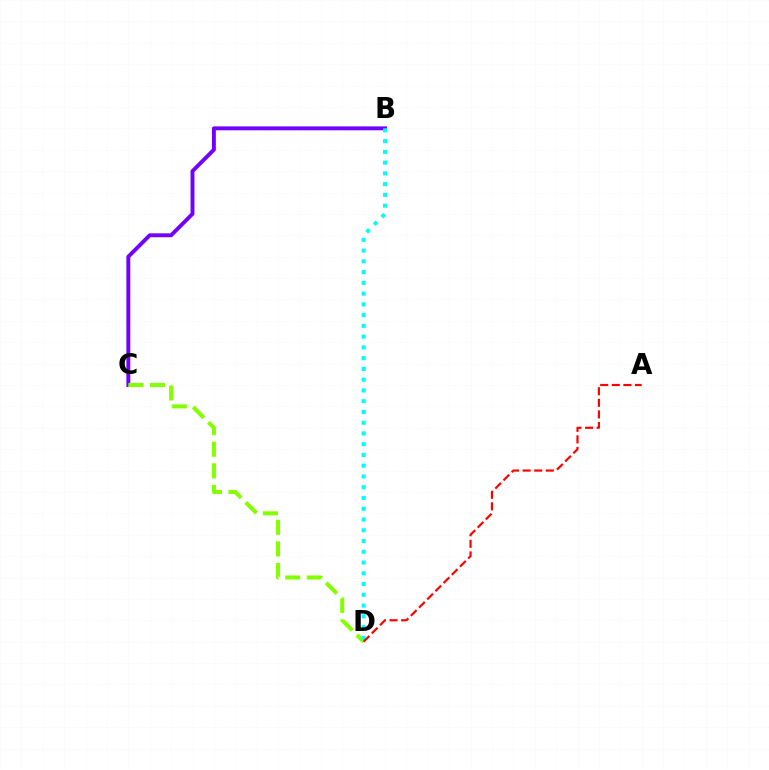{('B', 'C'): [{'color': '#7200ff', 'line_style': 'solid', 'thickness': 2.81}], ('C', 'D'): [{'color': '#84ff00', 'line_style': 'dashed', 'thickness': 2.94}], ('B', 'D'): [{'color': '#00fff6', 'line_style': 'dotted', 'thickness': 2.92}], ('A', 'D'): [{'color': '#ff0000', 'line_style': 'dashed', 'thickness': 1.57}]}